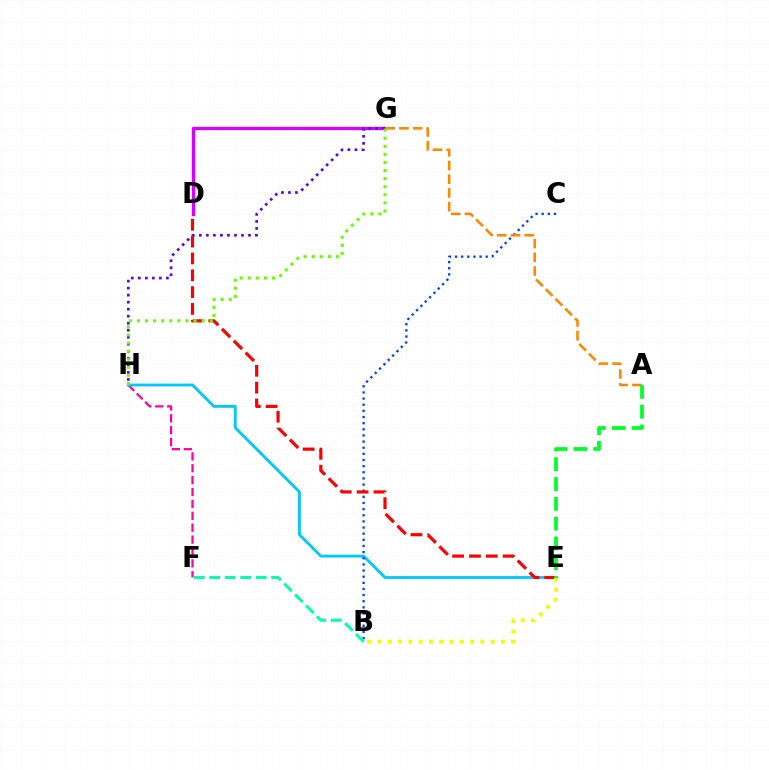{('F', 'H'): [{'color': '#ff00a0', 'line_style': 'dashed', 'thickness': 1.61}], ('E', 'H'): [{'color': '#00c7ff', 'line_style': 'solid', 'thickness': 2.01}], ('B', 'C'): [{'color': '#003fff', 'line_style': 'dotted', 'thickness': 1.67}], ('D', 'E'): [{'color': '#ff0000', 'line_style': 'dashed', 'thickness': 2.29}], ('D', 'G'): [{'color': '#d600ff', 'line_style': 'solid', 'thickness': 2.41}], ('G', 'H'): [{'color': '#4f00ff', 'line_style': 'dotted', 'thickness': 1.91}, {'color': '#66ff00', 'line_style': 'dotted', 'thickness': 2.2}], ('A', 'G'): [{'color': '#ff8800', 'line_style': 'dashed', 'thickness': 1.87}], ('B', 'E'): [{'color': '#eeff00', 'line_style': 'dotted', 'thickness': 2.8}], ('B', 'F'): [{'color': '#00ffaf', 'line_style': 'dashed', 'thickness': 2.1}], ('A', 'E'): [{'color': '#00ff27', 'line_style': 'dashed', 'thickness': 2.69}]}